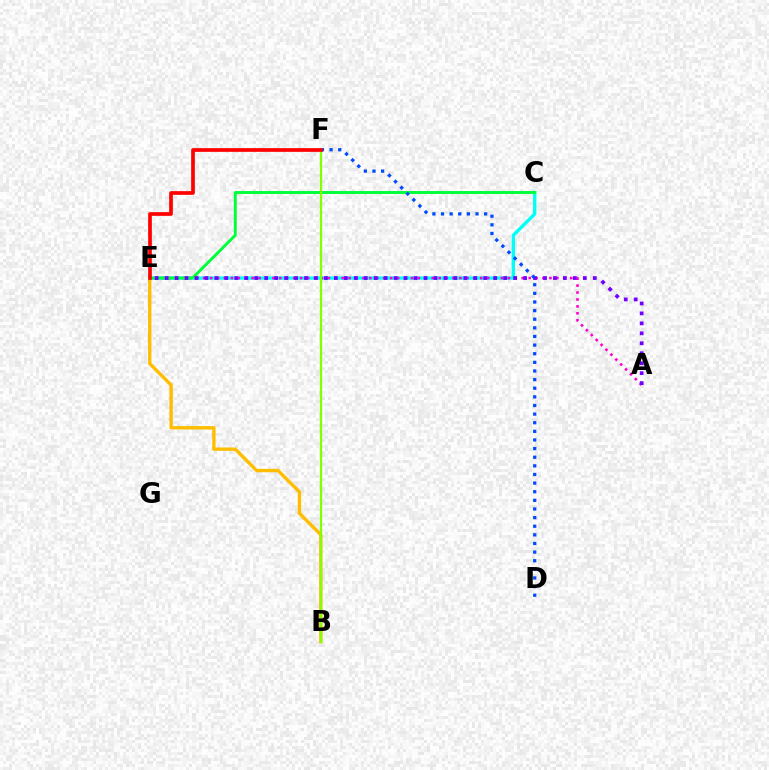{('C', 'E'): [{'color': '#00fff6', 'line_style': 'solid', 'thickness': 2.41}, {'color': '#00ff39', 'line_style': 'solid', 'thickness': 2.11}], ('A', 'E'): [{'color': '#ff00cf', 'line_style': 'dotted', 'thickness': 1.88}, {'color': '#7200ff', 'line_style': 'dotted', 'thickness': 2.71}], ('B', 'E'): [{'color': '#ffbd00', 'line_style': 'solid', 'thickness': 2.43}], ('D', 'F'): [{'color': '#004bff', 'line_style': 'dotted', 'thickness': 2.34}], ('B', 'F'): [{'color': '#84ff00', 'line_style': 'solid', 'thickness': 1.65}], ('E', 'F'): [{'color': '#ff0000', 'line_style': 'solid', 'thickness': 2.66}]}